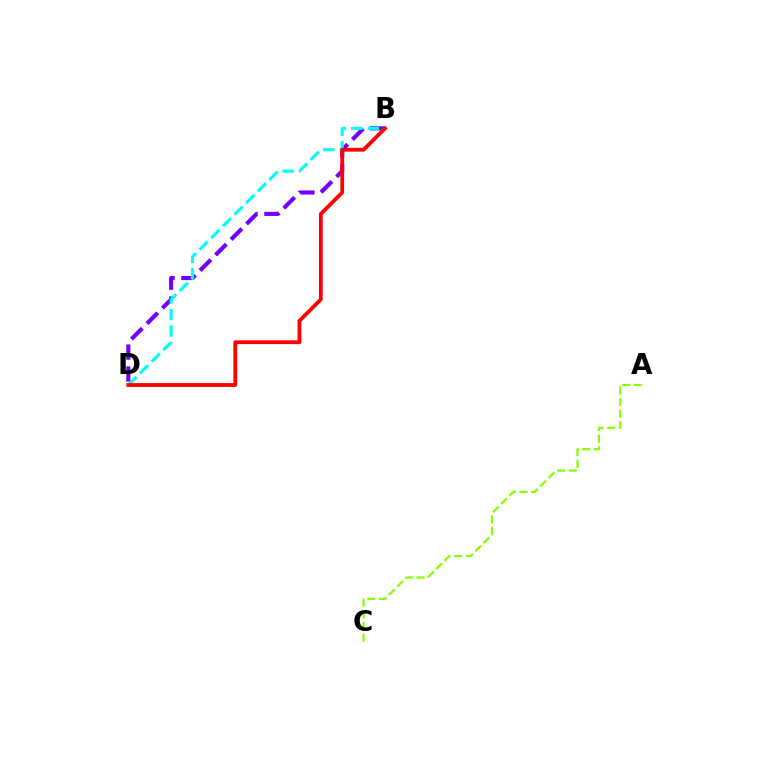{('B', 'D'): [{'color': '#7200ff', 'line_style': 'dashed', 'thickness': 2.98}, {'color': '#00fff6', 'line_style': 'dashed', 'thickness': 2.24}, {'color': '#ff0000', 'line_style': 'solid', 'thickness': 2.73}], ('A', 'C'): [{'color': '#84ff00', 'line_style': 'dashed', 'thickness': 1.58}]}